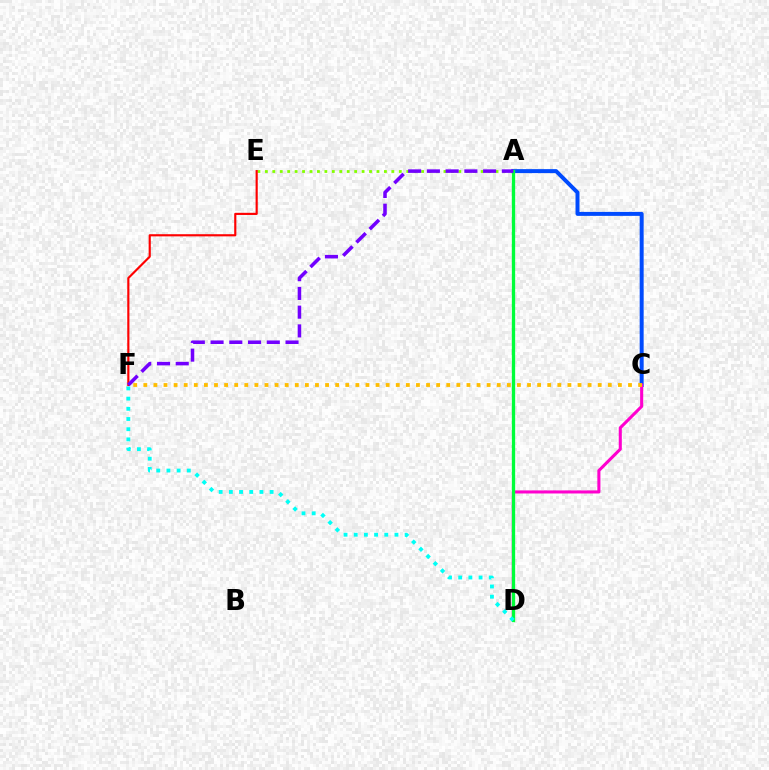{('A', 'C'): [{'color': '#004bff', 'line_style': 'solid', 'thickness': 2.86}], ('C', 'D'): [{'color': '#ff00cf', 'line_style': 'solid', 'thickness': 2.21}], ('C', 'F'): [{'color': '#ffbd00', 'line_style': 'dotted', 'thickness': 2.74}], ('A', 'E'): [{'color': '#84ff00', 'line_style': 'dotted', 'thickness': 2.02}], ('E', 'F'): [{'color': '#ff0000', 'line_style': 'solid', 'thickness': 1.55}], ('A', 'D'): [{'color': '#00ff39', 'line_style': 'solid', 'thickness': 2.39}], ('A', 'F'): [{'color': '#7200ff', 'line_style': 'dashed', 'thickness': 2.55}], ('D', 'F'): [{'color': '#00fff6', 'line_style': 'dotted', 'thickness': 2.77}]}